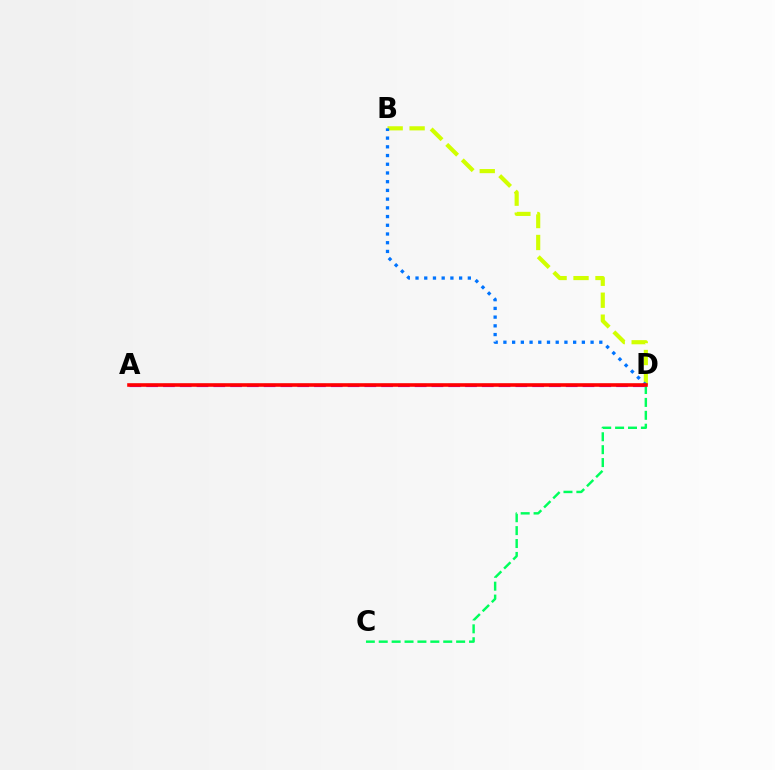{('B', 'D'): [{'color': '#d1ff00', 'line_style': 'dashed', 'thickness': 2.98}, {'color': '#0074ff', 'line_style': 'dotted', 'thickness': 2.37}], ('C', 'D'): [{'color': '#00ff5c', 'line_style': 'dashed', 'thickness': 1.75}], ('A', 'D'): [{'color': '#b900ff', 'line_style': 'dashed', 'thickness': 2.28}, {'color': '#ff0000', 'line_style': 'solid', 'thickness': 2.59}]}